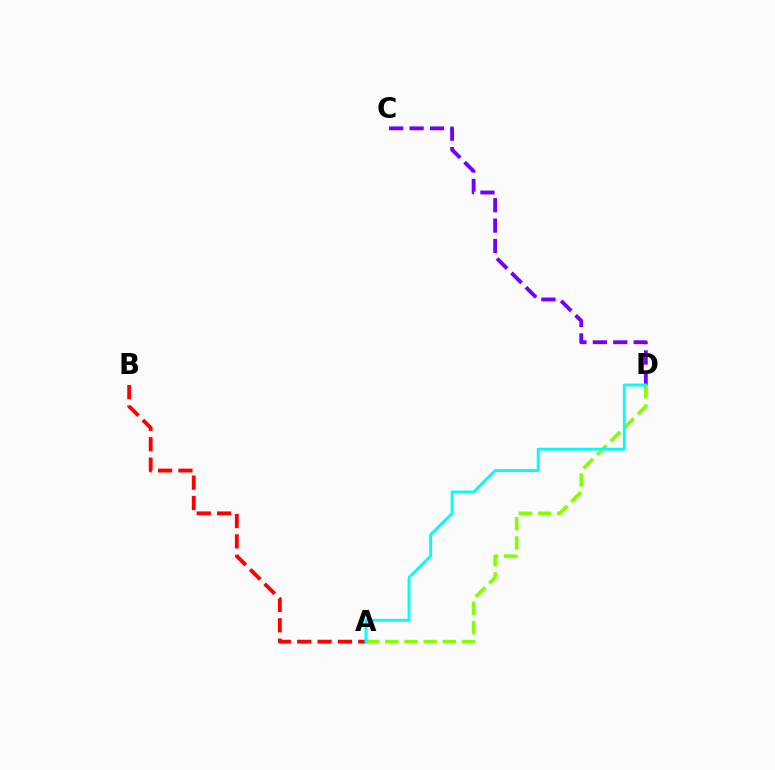{('A', 'D'): [{'color': '#84ff00', 'line_style': 'dashed', 'thickness': 2.61}, {'color': '#00fff6', 'line_style': 'solid', 'thickness': 2.07}], ('A', 'B'): [{'color': '#ff0000', 'line_style': 'dashed', 'thickness': 2.77}], ('C', 'D'): [{'color': '#7200ff', 'line_style': 'dashed', 'thickness': 2.77}]}